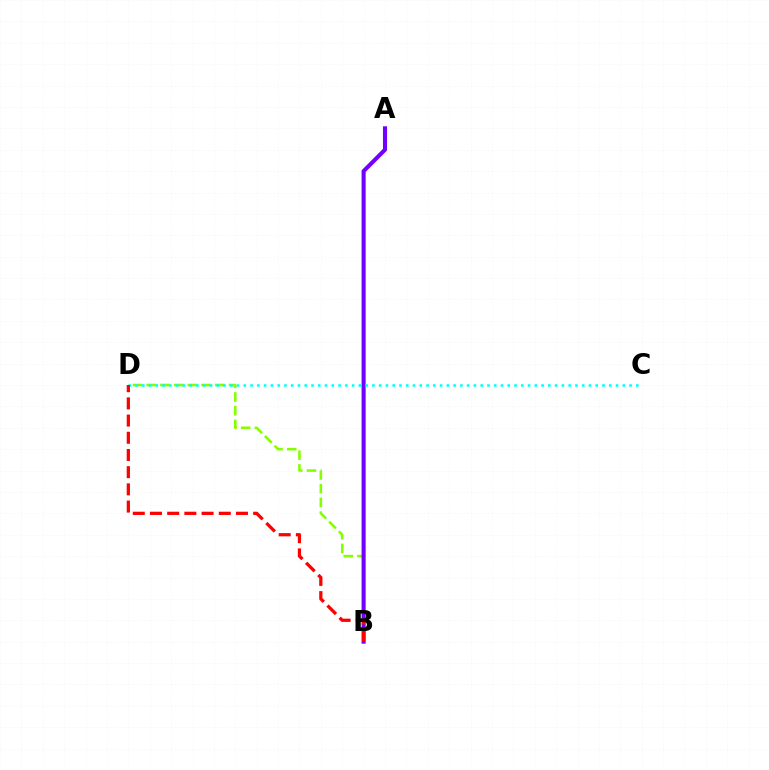{('B', 'D'): [{'color': '#84ff00', 'line_style': 'dashed', 'thickness': 1.86}, {'color': '#ff0000', 'line_style': 'dashed', 'thickness': 2.34}], ('A', 'B'): [{'color': '#7200ff', 'line_style': 'solid', 'thickness': 2.93}], ('C', 'D'): [{'color': '#00fff6', 'line_style': 'dotted', 'thickness': 1.84}]}